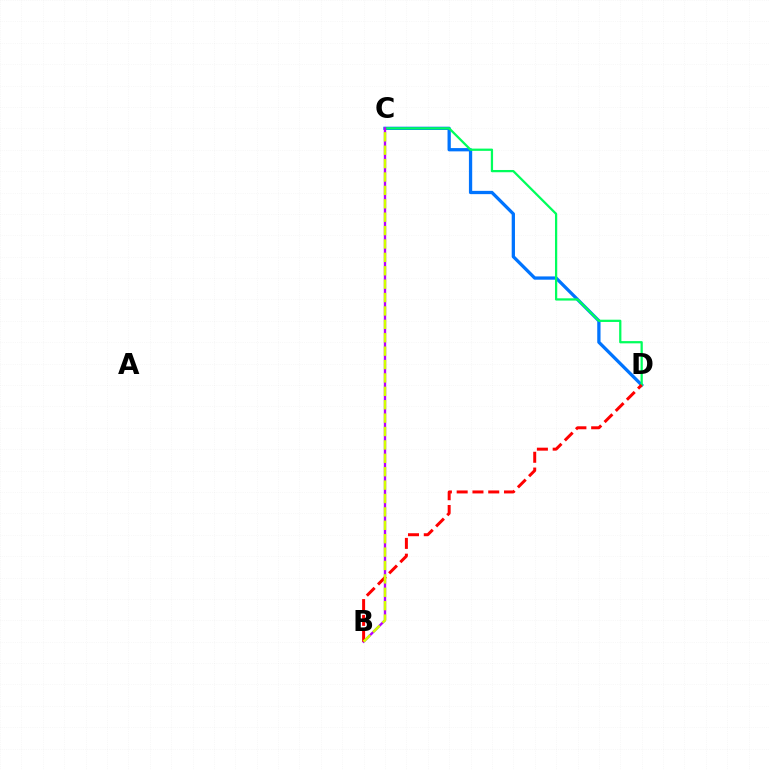{('C', 'D'): [{'color': '#0074ff', 'line_style': 'solid', 'thickness': 2.36}, {'color': '#00ff5c', 'line_style': 'solid', 'thickness': 1.62}], ('B', 'C'): [{'color': '#b900ff', 'line_style': 'solid', 'thickness': 1.68}, {'color': '#d1ff00', 'line_style': 'dashed', 'thickness': 1.82}], ('B', 'D'): [{'color': '#ff0000', 'line_style': 'dashed', 'thickness': 2.14}]}